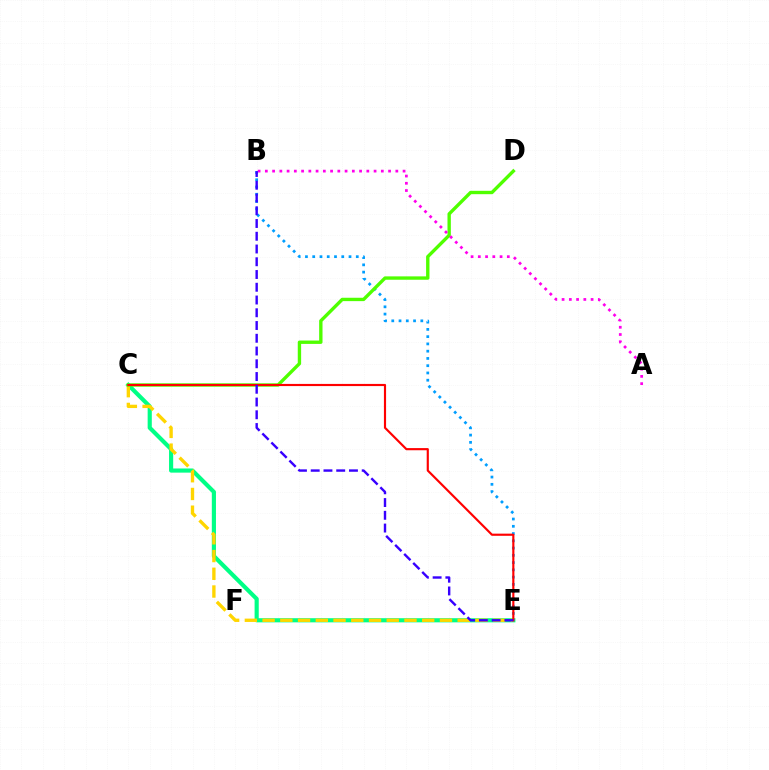{('C', 'E'): [{'color': '#00ff86', 'line_style': 'solid', 'thickness': 2.99}, {'color': '#ffd500', 'line_style': 'dashed', 'thickness': 2.41}, {'color': '#ff0000', 'line_style': 'solid', 'thickness': 1.55}], ('B', 'E'): [{'color': '#009eff', 'line_style': 'dotted', 'thickness': 1.97}, {'color': '#3700ff', 'line_style': 'dashed', 'thickness': 1.73}], ('C', 'D'): [{'color': '#4fff00', 'line_style': 'solid', 'thickness': 2.42}], ('A', 'B'): [{'color': '#ff00ed', 'line_style': 'dotted', 'thickness': 1.97}]}